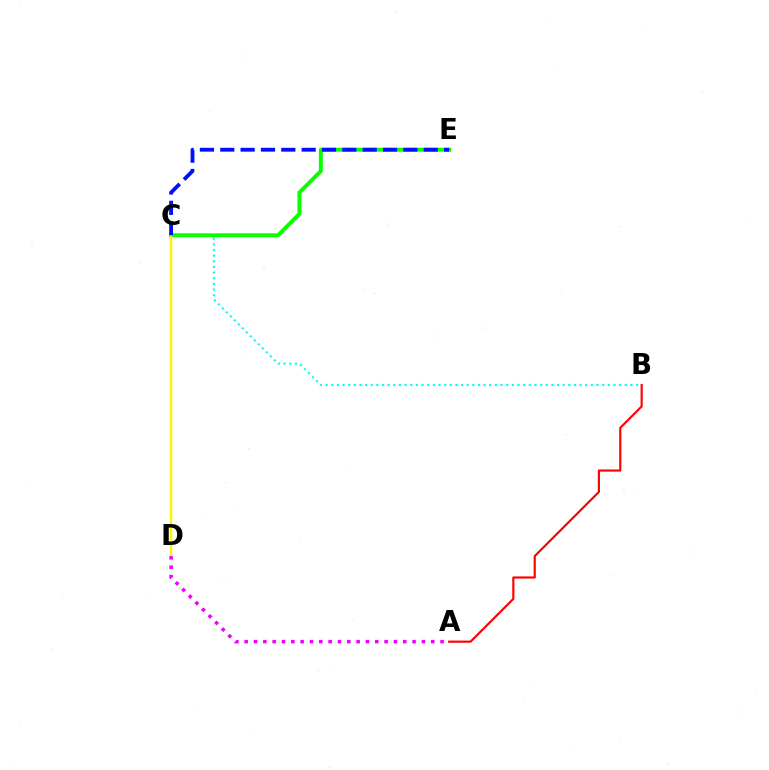{('A', 'B'): [{'color': '#ff0000', 'line_style': 'solid', 'thickness': 1.55}], ('B', 'C'): [{'color': '#00fff6', 'line_style': 'dotted', 'thickness': 1.53}], ('C', 'E'): [{'color': '#08ff00', 'line_style': 'solid', 'thickness': 2.85}, {'color': '#0010ff', 'line_style': 'dashed', 'thickness': 2.76}], ('C', 'D'): [{'color': '#fcf500', 'line_style': 'solid', 'thickness': 1.8}], ('A', 'D'): [{'color': '#ee00ff', 'line_style': 'dotted', 'thickness': 2.53}]}